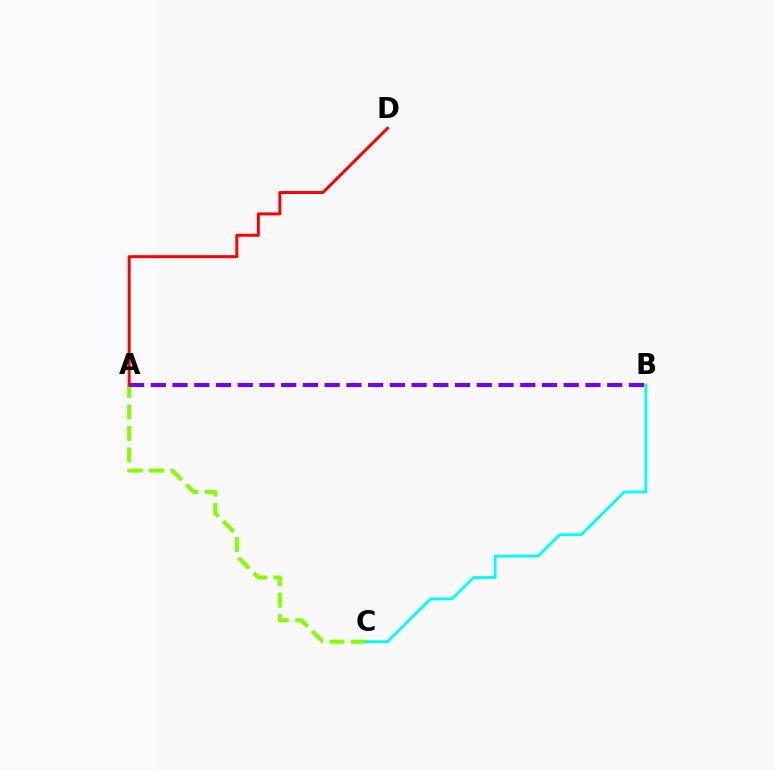{('A', 'C'): [{'color': '#84ff00', 'line_style': 'dashed', 'thickness': 2.92}], ('A', 'B'): [{'color': '#7200ff', 'line_style': 'dashed', 'thickness': 2.95}], ('A', 'D'): [{'color': '#ff0000', 'line_style': 'solid', 'thickness': 2.14}], ('B', 'C'): [{'color': '#00fff6', 'line_style': 'solid', 'thickness': 2.03}]}